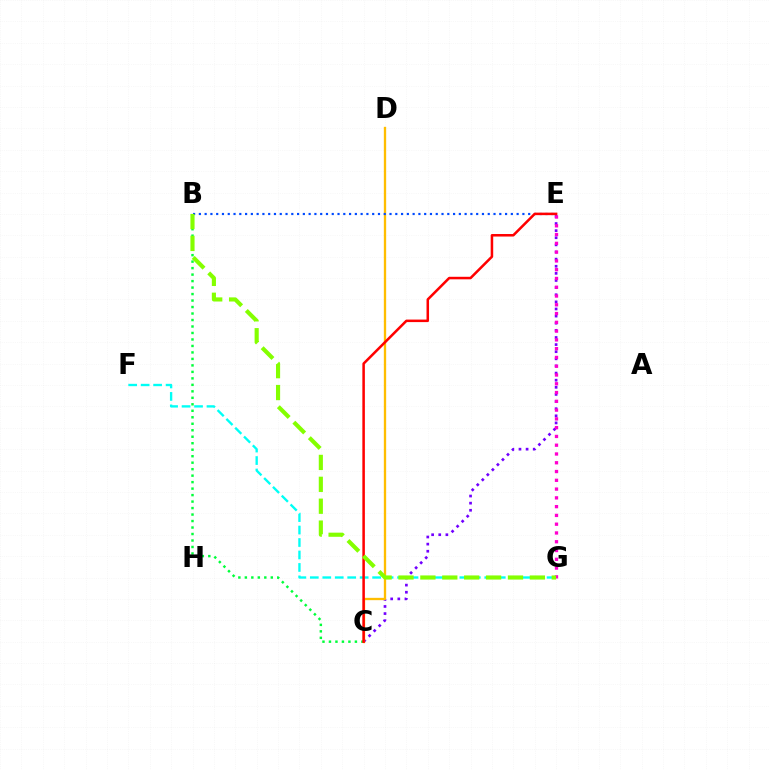{('C', 'E'): [{'color': '#7200ff', 'line_style': 'dotted', 'thickness': 1.93}, {'color': '#ff0000', 'line_style': 'solid', 'thickness': 1.82}], ('F', 'G'): [{'color': '#00fff6', 'line_style': 'dashed', 'thickness': 1.69}], ('B', 'C'): [{'color': '#00ff39', 'line_style': 'dotted', 'thickness': 1.76}], ('C', 'D'): [{'color': '#ffbd00', 'line_style': 'solid', 'thickness': 1.68}], ('B', 'E'): [{'color': '#004bff', 'line_style': 'dotted', 'thickness': 1.57}], ('E', 'G'): [{'color': '#ff00cf', 'line_style': 'dotted', 'thickness': 2.38}], ('B', 'G'): [{'color': '#84ff00', 'line_style': 'dashed', 'thickness': 2.97}]}